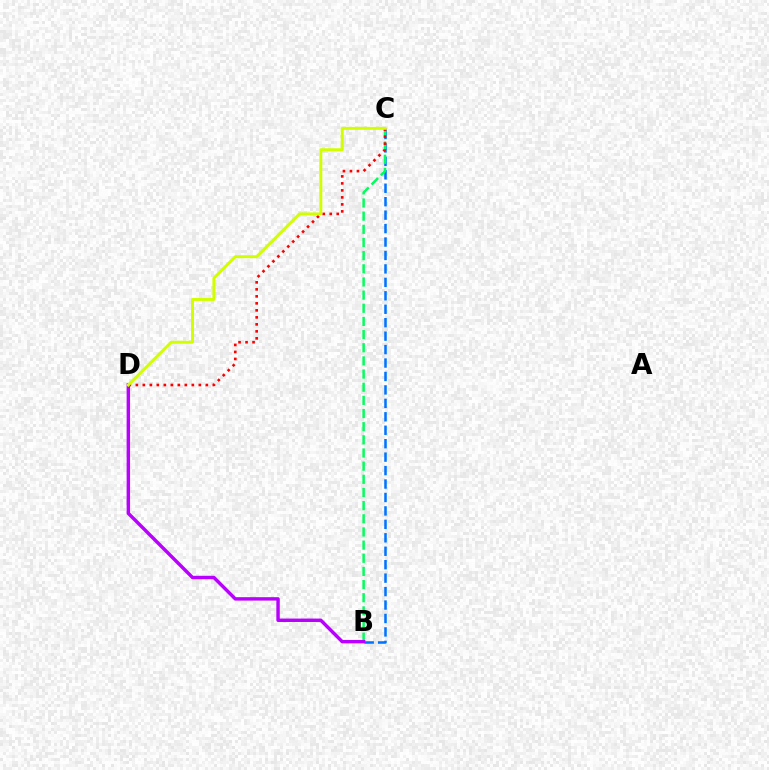{('B', 'C'): [{'color': '#0074ff', 'line_style': 'dashed', 'thickness': 1.83}, {'color': '#00ff5c', 'line_style': 'dashed', 'thickness': 1.79}], ('C', 'D'): [{'color': '#ff0000', 'line_style': 'dotted', 'thickness': 1.9}, {'color': '#d1ff00', 'line_style': 'solid', 'thickness': 2.12}], ('B', 'D'): [{'color': '#b900ff', 'line_style': 'solid', 'thickness': 2.47}]}